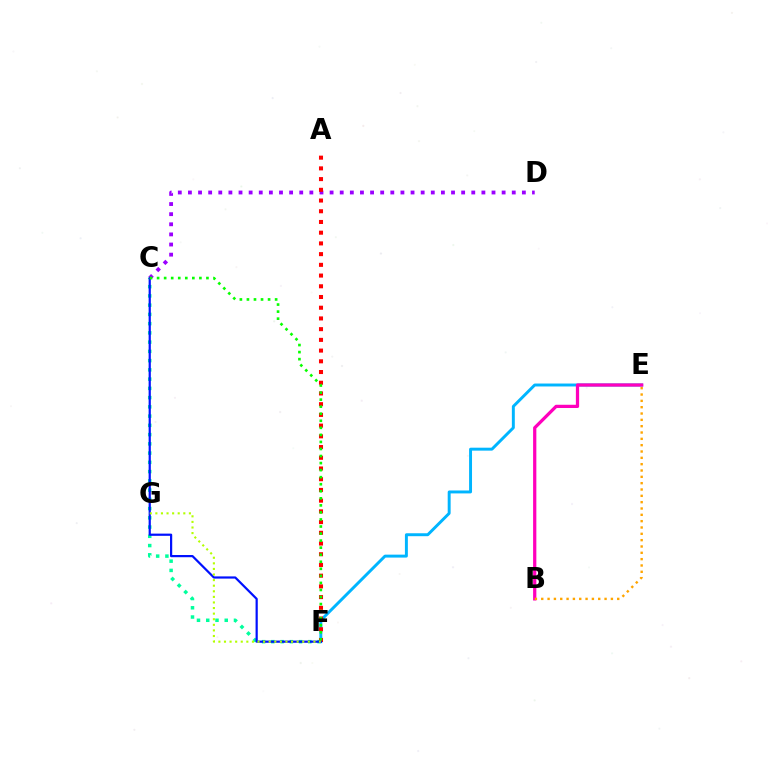{('C', 'F'): [{'color': '#00ff9d', 'line_style': 'dotted', 'thickness': 2.51}, {'color': '#0010ff', 'line_style': 'solid', 'thickness': 1.59}, {'color': '#08ff00', 'line_style': 'dotted', 'thickness': 1.92}], ('E', 'F'): [{'color': '#00b5ff', 'line_style': 'solid', 'thickness': 2.12}], ('C', 'D'): [{'color': '#9b00ff', 'line_style': 'dotted', 'thickness': 2.75}], ('B', 'E'): [{'color': '#ff00bd', 'line_style': 'solid', 'thickness': 2.34}, {'color': '#ffa500', 'line_style': 'dotted', 'thickness': 1.72}], ('A', 'F'): [{'color': '#ff0000', 'line_style': 'dotted', 'thickness': 2.91}], ('F', 'G'): [{'color': '#b3ff00', 'line_style': 'dotted', 'thickness': 1.52}]}